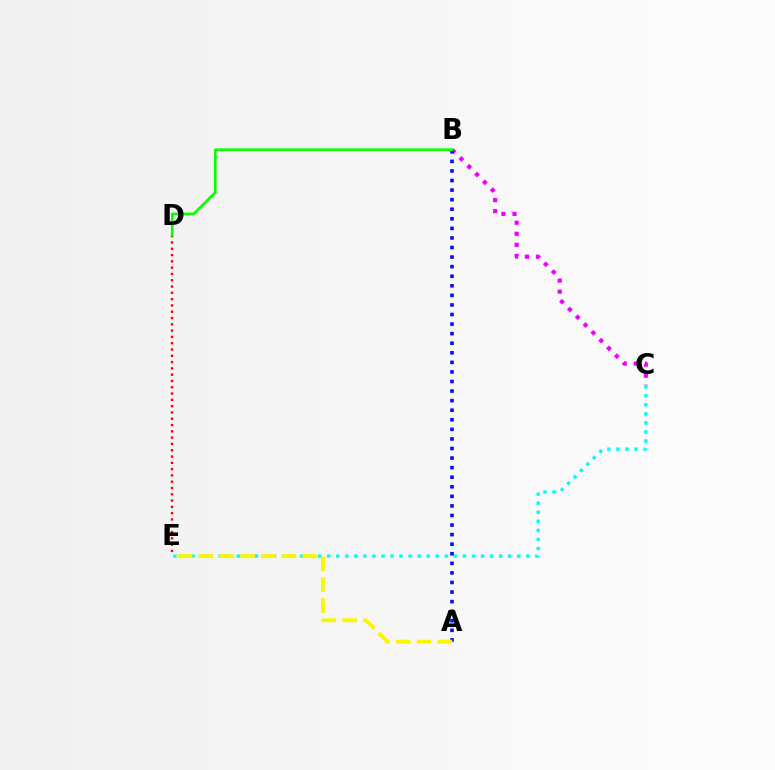{('C', 'E'): [{'color': '#00fff6', 'line_style': 'dotted', 'thickness': 2.46}], ('B', 'C'): [{'color': '#ee00ff', 'line_style': 'dotted', 'thickness': 3.0}], ('A', 'B'): [{'color': '#0010ff', 'line_style': 'dotted', 'thickness': 2.6}], ('D', 'E'): [{'color': '#ff0000', 'line_style': 'dotted', 'thickness': 1.71}], ('B', 'D'): [{'color': '#08ff00', 'line_style': 'solid', 'thickness': 1.91}], ('A', 'E'): [{'color': '#fcf500', 'line_style': 'dashed', 'thickness': 2.83}]}